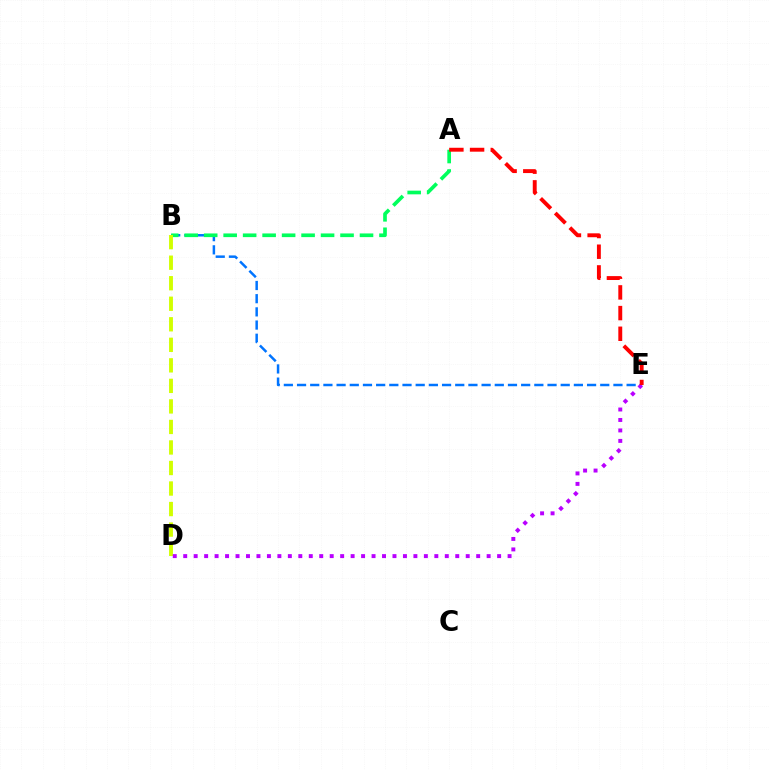{('B', 'E'): [{'color': '#0074ff', 'line_style': 'dashed', 'thickness': 1.79}], ('A', 'B'): [{'color': '#00ff5c', 'line_style': 'dashed', 'thickness': 2.65}], ('B', 'D'): [{'color': '#d1ff00', 'line_style': 'dashed', 'thickness': 2.79}], ('D', 'E'): [{'color': '#b900ff', 'line_style': 'dotted', 'thickness': 2.84}], ('A', 'E'): [{'color': '#ff0000', 'line_style': 'dashed', 'thickness': 2.81}]}